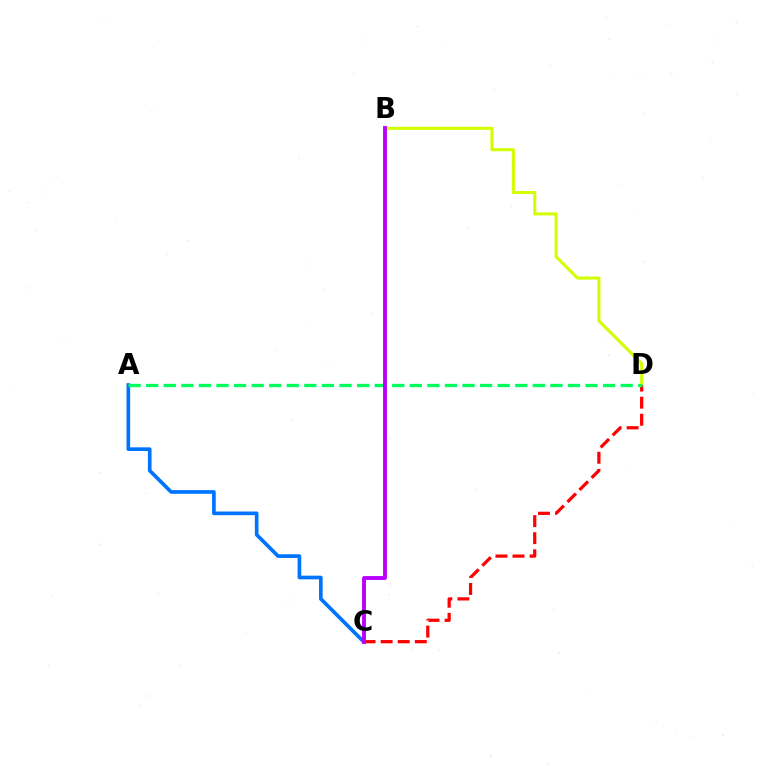{('B', 'D'): [{'color': '#d1ff00', 'line_style': 'solid', 'thickness': 2.2}], ('C', 'D'): [{'color': '#ff0000', 'line_style': 'dashed', 'thickness': 2.32}], ('A', 'C'): [{'color': '#0074ff', 'line_style': 'solid', 'thickness': 2.64}], ('A', 'D'): [{'color': '#00ff5c', 'line_style': 'dashed', 'thickness': 2.39}], ('B', 'C'): [{'color': '#b900ff', 'line_style': 'solid', 'thickness': 2.78}]}